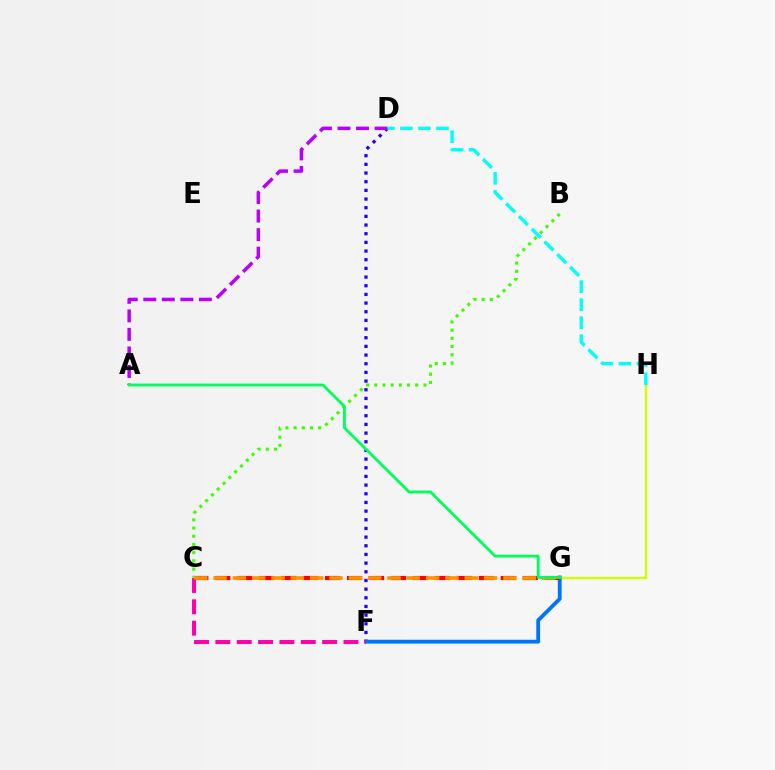{('D', 'F'): [{'color': '#2500ff', 'line_style': 'dotted', 'thickness': 2.36}], ('G', 'H'): [{'color': '#d1ff00', 'line_style': 'solid', 'thickness': 1.71}], ('F', 'G'): [{'color': '#0074ff', 'line_style': 'solid', 'thickness': 2.75}], ('A', 'D'): [{'color': '#b900ff', 'line_style': 'dashed', 'thickness': 2.52}], ('C', 'G'): [{'color': '#ff0000', 'line_style': 'dashed', 'thickness': 2.99}, {'color': '#ff9400', 'line_style': 'dashed', 'thickness': 2.63}], ('C', 'F'): [{'color': '#ff00ac', 'line_style': 'dashed', 'thickness': 2.9}], ('B', 'C'): [{'color': '#3dff00', 'line_style': 'dotted', 'thickness': 2.23}], ('A', 'G'): [{'color': '#00ff5c', 'line_style': 'solid', 'thickness': 2.05}], ('D', 'H'): [{'color': '#00fff6', 'line_style': 'dashed', 'thickness': 2.45}]}